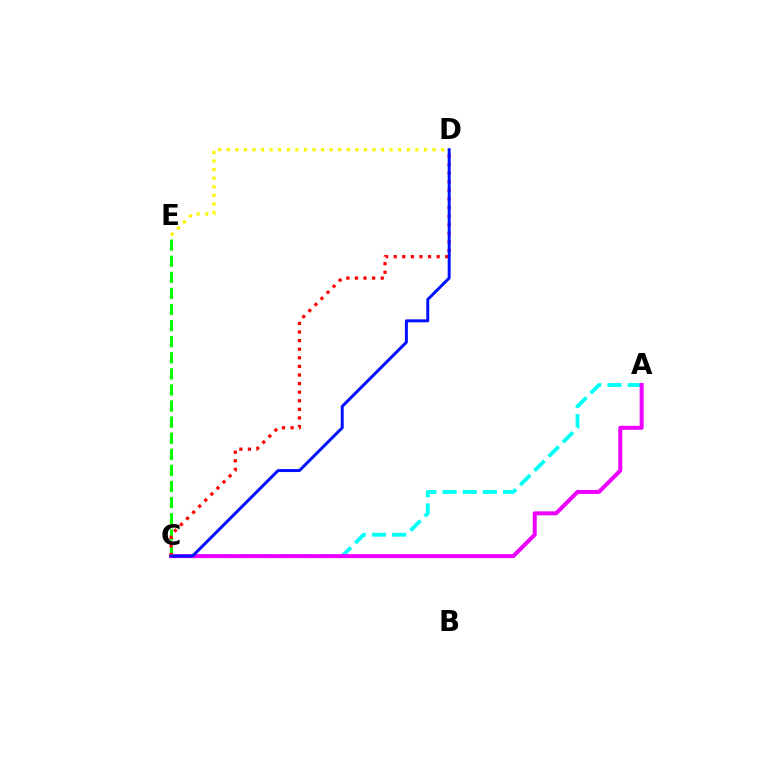{('A', 'C'): [{'color': '#00fff6', 'line_style': 'dashed', 'thickness': 2.74}, {'color': '#ee00ff', 'line_style': 'solid', 'thickness': 2.88}], ('C', 'E'): [{'color': '#08ff00', 'line_style': 'dashed', 'thickness': 2.19}], ('C', 'D'): [{'color': '#ff0000', 'line_style': 'dotted', 'thickness': 2.33}, {'color': '#0010ff', 'line_style': 'solid', 'thickness': 2.13}], ('D', 'E'): [{'color': '#fcf500', 'line_style': 'dotted', 'thickness': 2.33}]}